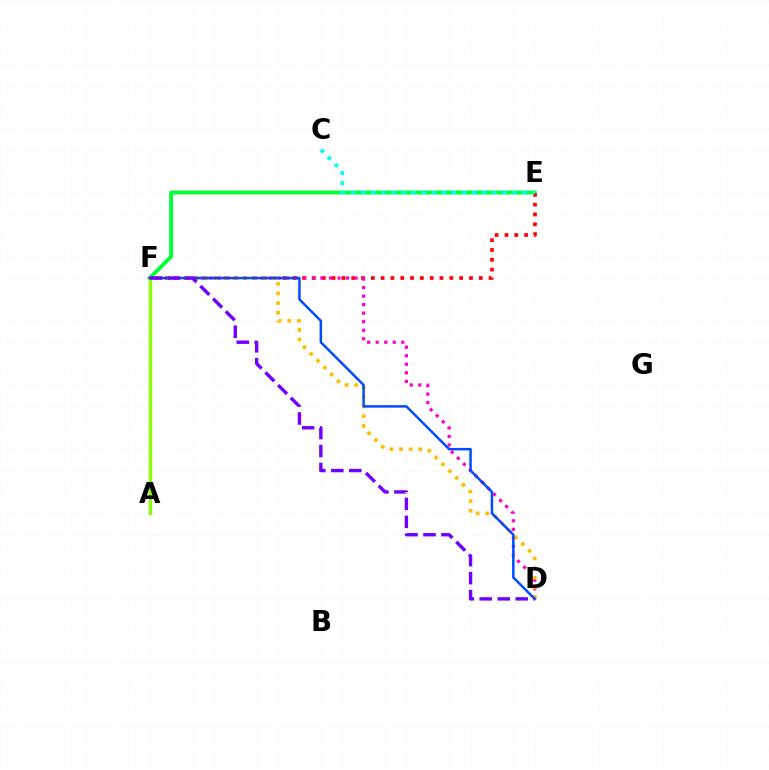{('E', 'F'): [{'color': '#00ff39', 'line_style': 'solid', 'thickness': 2.78}, {'color': '#ff0000', 'line_style': 'dotted', 'thickness': 2.67}], ('D', 'F'): [{'color': '#ff00cf', 'line_style': 'dotted', 'thickness': 2.32}, {'color': '#ffbd00', 'line_style': 'dotted', 'thickness': 2.62}, {'color': '#004bff', 'line_style': 'solid', 'thickness': 1.78}, {'color': '#7200ff', 'line_style': 'dashed', 'thickness': 2.44}], ('A', 'F'): [{'color': '#84ff00', 'line_style': 'solid', 'thickness': 2.37}], ('C', 'E'): [{'color': '#00fff6', 'line_style': 'dotted', 'thickness': 2.74}]}